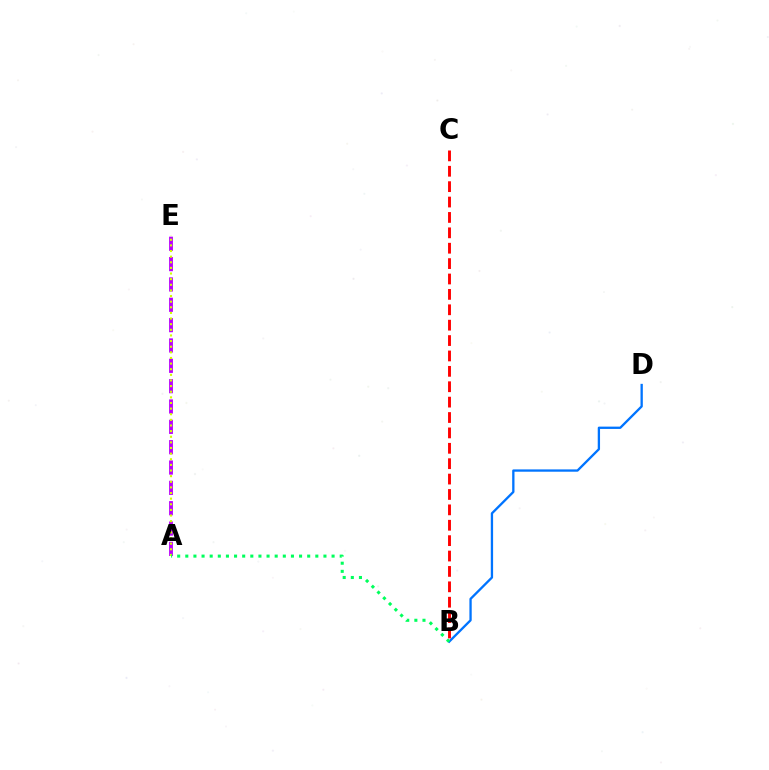{('B', 'D'): [{'color': '#0074ff', 'line_style': 'solid', 'thickness': 1.66}], ('A', 'E'): [{'color': '#b900ff', 'line_style': 'dashed', 'thickness': 2.76}, {'color': '#d1ff00', 'line_style': 'dotted', 'thickness': 1.53}], ('A', 'B'): [{'color': '#00ff5c', 'line_style': 'dotted', 'thickness': 2.21}], ('B', 'C'): [{'color': '#ff0000', 'line_style': 'dashed', 'thickness': 2.09}]}